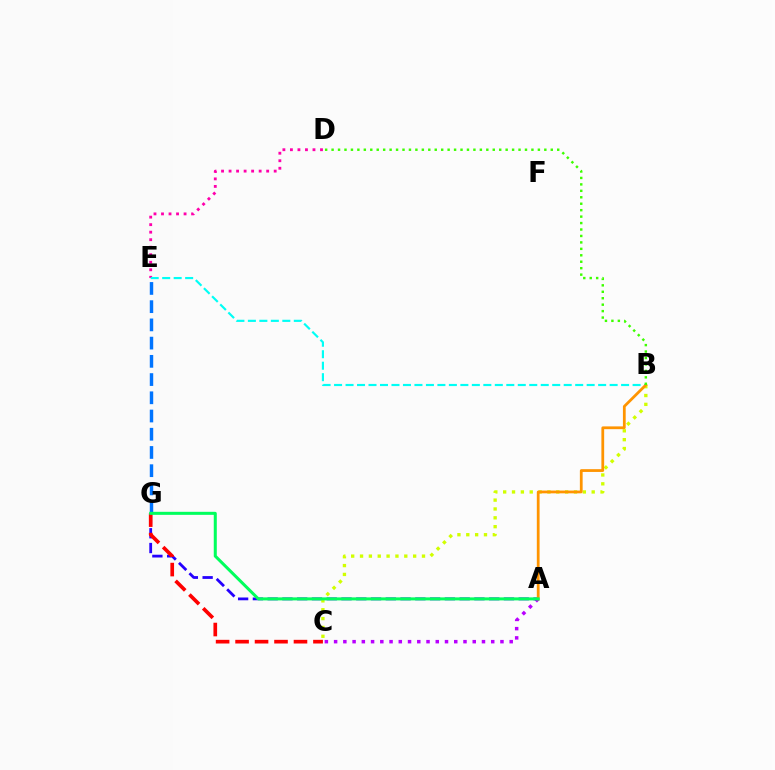{('A', 'C'): [{'color': '#b900ff', 'line_style': 'dotted', 'thickness': 2.51}], ('D', 'E'): [{'color': '#ff00ac', 'line_style': 'dotted', 'thickness': 2.04}], ('A', 'G'): [{'color': '#2500ff', 'line_style': 'dashed', 'thickness': 2.01}, {'color': '#00ff5c', 'line_style': 'solid', 'thickness': 2.18}], ('B', 'C'): [{'color': '#d1ff00', 'line_style': 'dotted', 'thickness': 2.4}], ('C', 'G'): [{'color': '#ff0000', 'line_style': 'dashed', 'thickness': 2.64}], ('B', 'E'): [{'color': '#00fff6', 'line_style': 'dashed', 'thickness': 1.56}], ('E', 'G'): [{'color': '#0074ff', 'line_style': 'dashed', 'thickness': 2.48}], ('A', 'B'): [{'color': '#ff9400', 'line_style': 'solid', 'thickness': 1.99}], ('B', 'D'): [{'color': '#3dff00', 'line_style': 'dotted', 'thickness': 1.75}]}